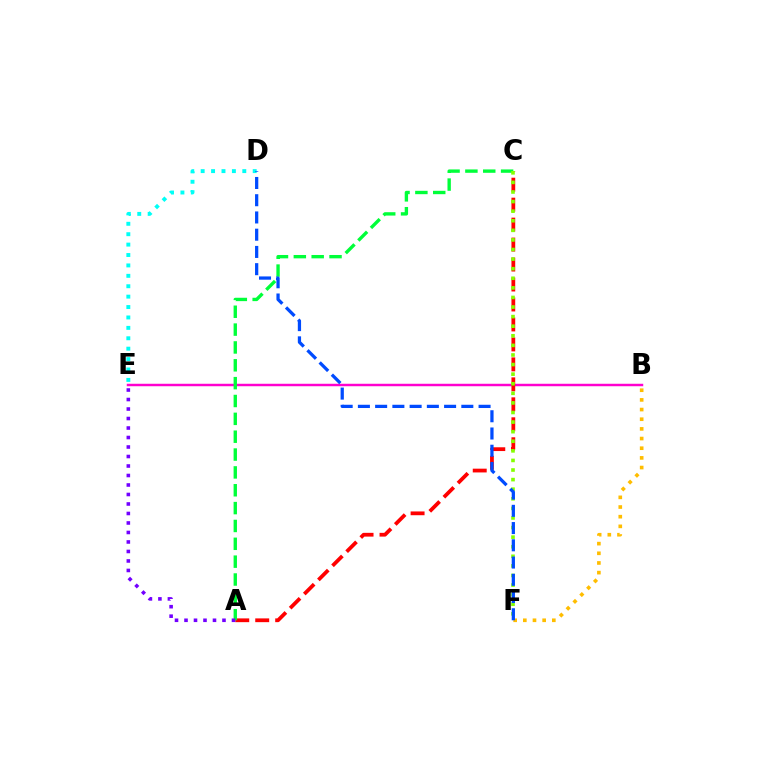{('B', 'F'): [{'color': '#ffbd00', 'line_style': 'dotted', 'thickness': 2.63}], ('B', 'E'): [{'color': '#ff00cf', 'line_style': 'solid', 'thickness': 1.77}], ('A', 'C'): [{'color': '#ff0000', 'line_style': 'dashed', 'thickness': 2.71}, {'color': '#00ff39', 'line_style': 'dashed', 'thickness': 2.43}], ('C', 'F'): [{'color': '#84ff00', 'line_style': 'dotted', 'thickness': 2.6}], ('D', 'E'): [{'color': '#00fff6', 'line_style': 'dotted', 'thickness': 2.83}], ('D', 'F'): [{'color': '#004bff', 'line_style': 'dashed', 'thickness': 2.34}], ('A', 'E'): [{'color': '#7200ff', 'line_style': 'dotted', 'thickness': 2.58}]}